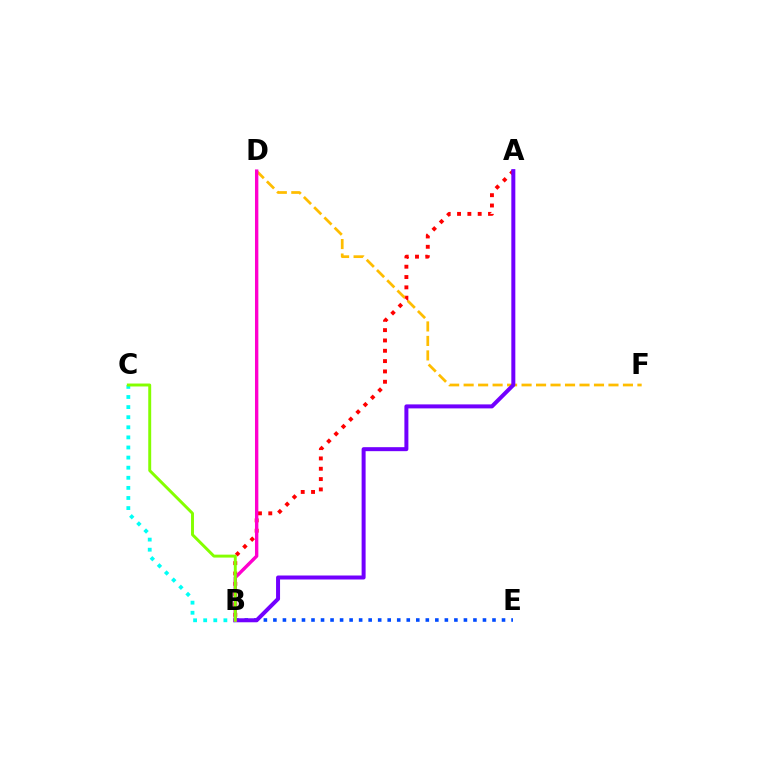{('A', 'B'): [{'color': '#ff0000', 'line_style': 'dotted', 'thickness': 2.81}, {'color': '#7200ff', 'line_style': 'solid', 'thickness': 2.87}], ('B', 'C'): [{'color': '#00fff6', 'line_style': 'dotted', 'thickness': 2.74}, {'color': '#84ff00', 'line_style': 'solid', 'thickness': 2.11}], ('B', 'E'): [{'color': '#004bff', 'line_style': 'dotted', 'thickness': 2.59}], ('D', 'F'): [{'color': '#ffbd00', 'line_style': 'dashed', 'thickness': 1.97}], ('B', 'D'): [{'color': '#00ff39', 'line_style': 'dotted', 'thickness': 1.81}, {'color': '#ff00cf', 'line_style': 'solid', 'thickness': 2.43}]}